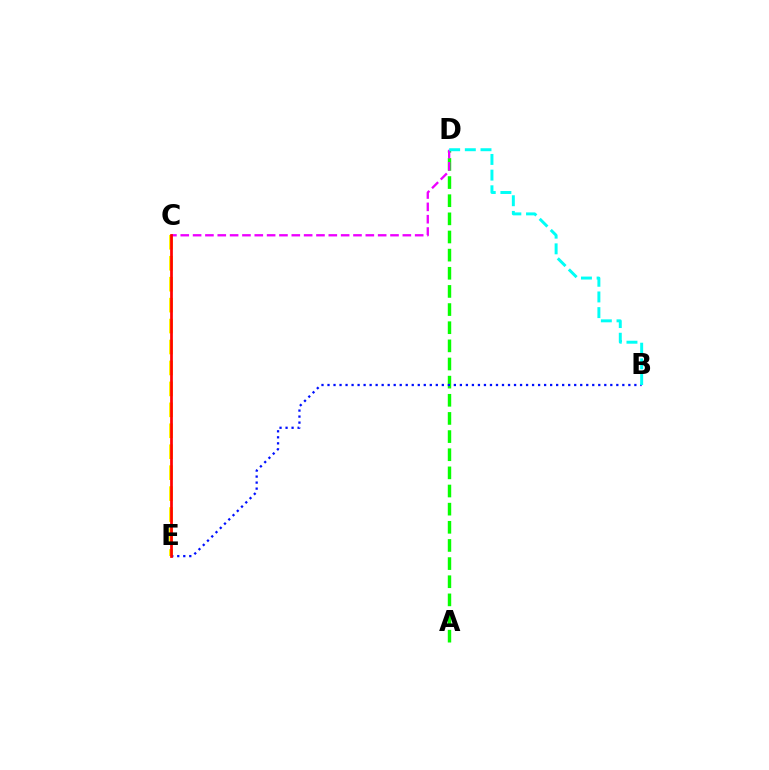{('C', 'E'): [{'color': '#fcf500', 'line_style': 'dashed', 'thickness': 2.84}, {'color': '#ff0000', 'line_style': 'solid', 'thickness': 1.96}], ('A', 'D'): [{'color': '#08ff00', 'line_style': 'dashed', 'thickness': 2.46}], ('B', 'E'): [{'color': '#0010ff', 'line_style': 'dotted', 'thickness': 1.63}], ('C', 'D'): [{'color': '#ee00ff', 'line_style': 'dashed', 'thickness': 1.68}], ('B', 'D'): [{'color': '#00fff6', 'line_style': 'dashed', 'thickness': 2.13}]}